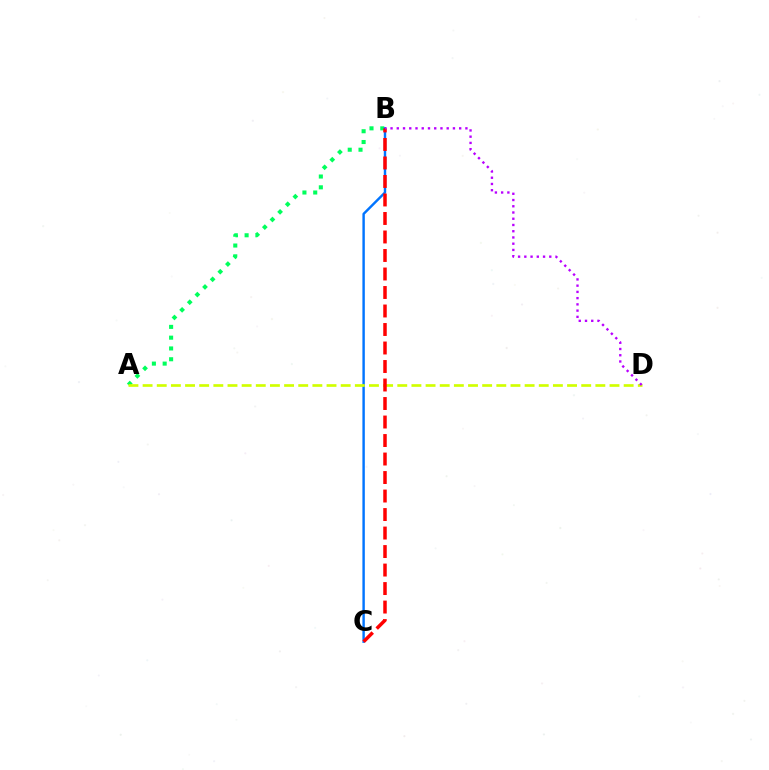{('A', 'B'): [{'color': '#00ff5c', 'line_style': 'dotted', 'thickness': 2.93}], ('B', 'C'): [{'color': '#0074ff', 'line_style': 'solid', 'thickness': 1.75}, {'color': '#ff0000', 'line_style': 'dashed', 'thickness': 2.51}], ('A', 'D'): [{'color': '#d1ff00', 'line_style': 'dashed', 'thickness': 1.92}], ('B', 'D'): [{'color': '#b900ff', 'line_style': 'dotted', 'thickness': 1.7}]}